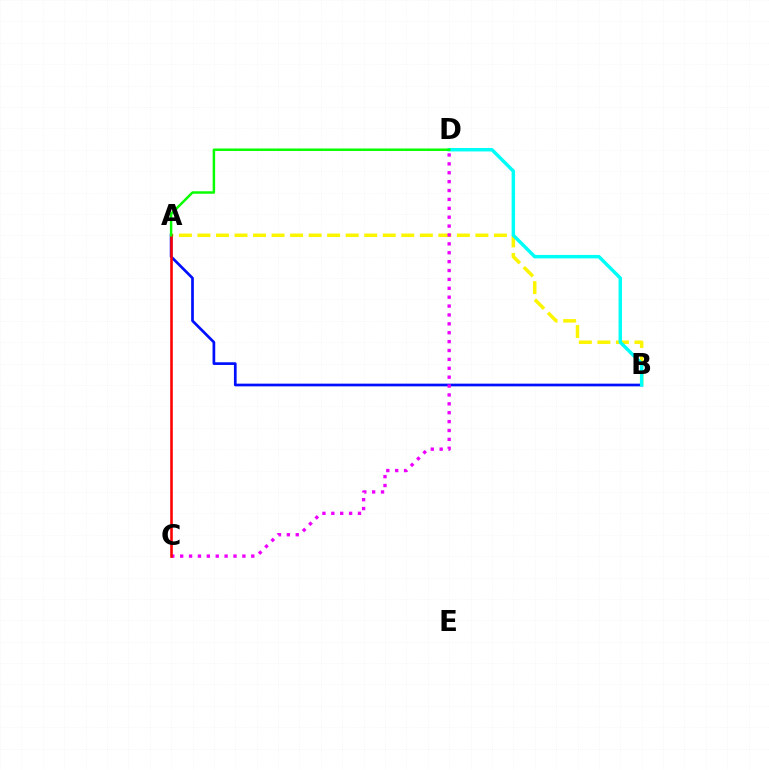{('A', 'B'): [{'color': '#fcf500', 'line_style': 'dashed', 'thickness': 2.52}, {'color': '#0010ff', 'line_style': 'solid', 'thickness': 1.95}], ('C', 'D'): [{'color': '#ee00ff', 'line_style': 'dotted', 'thickness': 2.41}], ('B', 'D'): [{'color': '#00fff6', 'line_style': 'solid', 'thickness': 2.49}], ('A', 'C'): [{'color': '#ff0000', 'line_style': 'solid', 'thickness': 1.86}], ('A', 'D'): [{'color': '#08ff00', 'line_style': 'solid', 'thickness': 1.78}]}